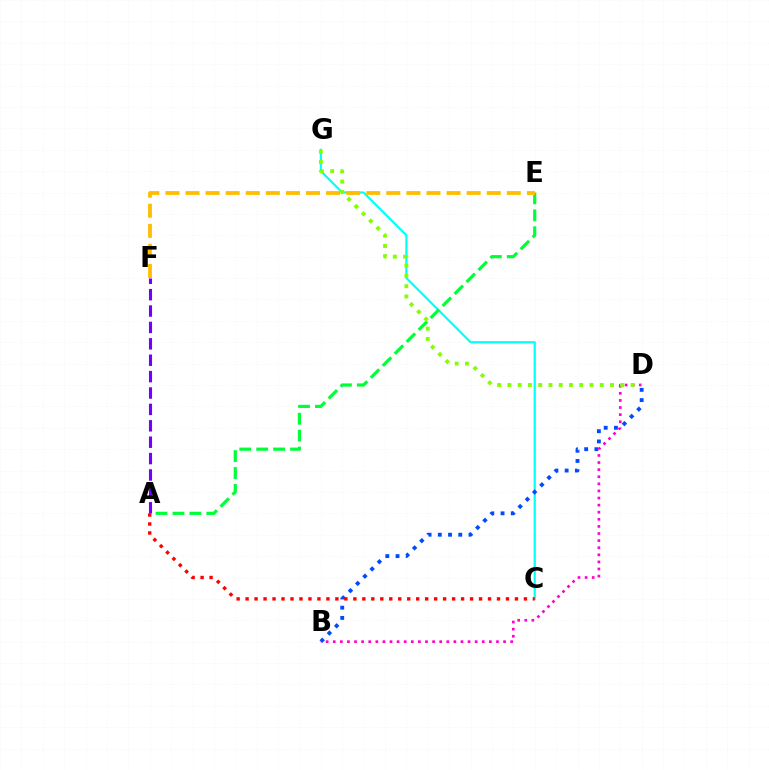{('C', 'G'): [{'color': '#00fff6', 'line_style': 'solid', 'thickness': 1.55}], ('B', 'D'): [{'color': '#004bff', 'line_style': 'dotted', 'thickness': 2.78}, {'color': '#ff00cf', 'line_style': 'dotted', 'thickness': 1.93}], ('A', 'E'): [{'color': '#00ff39', 'line_style': 'dashed', 'thickness': 2.3}], ('A', 'F'): [{'color': '#7200ff', 'line_style': 'dashed', 'thickness': 2.23}], ('E', 'F'): [{'color': '#ffbd00', 'line_style': 'dashed', 'thickness': 2.73}], ('D', 'G'): [{'color': '#84ff00', 'line_style': 'dotted', 'thickness': 2.79}], ('A', 'C'): [{'color': '#ff0000', 'line_style': 'dotted', 'thickness': 2.44}]}